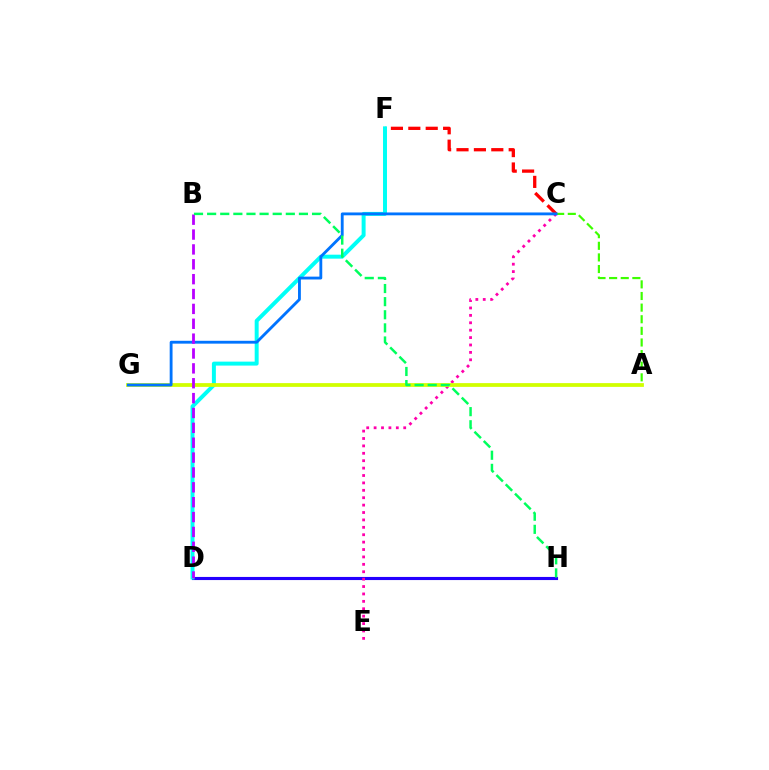{('A', 'C'): [{'color': '#3dff00', 'line_style': 'dashed', 'thickness': 1.58}], ('D', 'H'): [{'color': '#ff9400', 'line_style': 'dotted', 'thickness': 2.15}, {'color': '#2500ff', 'line_style': 'solid', 'thickness': 2.25}], ('C', 'F'): [{'color': '#ff0000', 'line_style': 'dashed', 'thickness': 2.36}], ('D', 'F'): [{'color': '#00fff6', 'line_style': 'solid', 'thickness': 2.85}], ('C', 'E'): [{'color': '#ff00ac', 'line_style': 'dotted', 'thickness': 2.01}], ('A', 'G'): [{'color': '#d1ff00', 'line_style': 'solid', 'thickness': 2.71}], ('C', 'G'): [{'color': '#0074ff', 'line_style': 'solid', 'thickness': 2.05}], ('B', 'D'): [{'color': '#b900ff', 'line_style': 'dashed', 'thickness': 2.02}], ('B', 'H'): [{'color': '#00ff5c', 'line_style': 'dashed', 'thickness': 1.78}]}